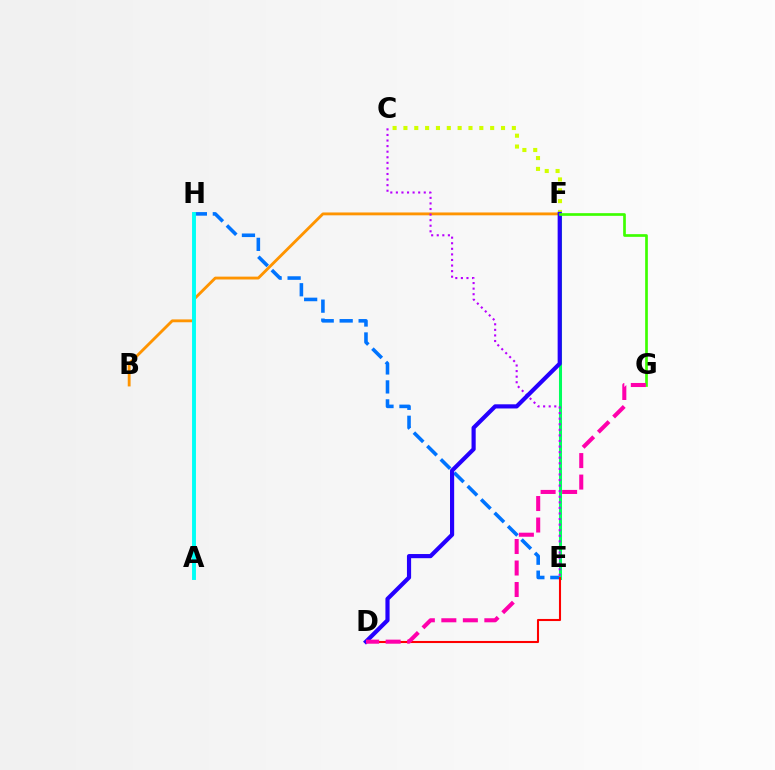{('E', 'H'): [{'color': '#0074ff', 'line_style': 'dashed', 'thickness': 2.58}], ('B', 'F'): [{'color': '#ff9400', 'line_style': 'solid', 'thickness': 2.06}], ('E', 'F'): [{'color': '#00ff5c', 'line_style': 'solid', 'thickness': 2.19}], ('D', 'E'): [{'color': '#ff0000', 'line_style': 'solid', 'thickness': 1.5}], ('C', 'F'): [{'color': '#d1ff00', 'line_style': 'dotted', 'thickness': 2.95}], ('A', 'H'): [{'color': '#00fff6', 'line_style': 'solid', 'thickness': 2.81}], ('C', 'E'): [{'color': '#b900ff', 'line_style': 'dotted', 'thickness': 1.52}], ('D', 'F'): [{'color': '#2500ff', 'line_style': 'solid', 'thickness': 3.0}], ('F', 'G'): [{'color': '#3dff00', 'line_style': 'solid', 'thickness': 1.94}], ('D', 'G'): [{'color': '#ff00ac', 'line_style': 'dashed', 'thickness': 2.92}]}